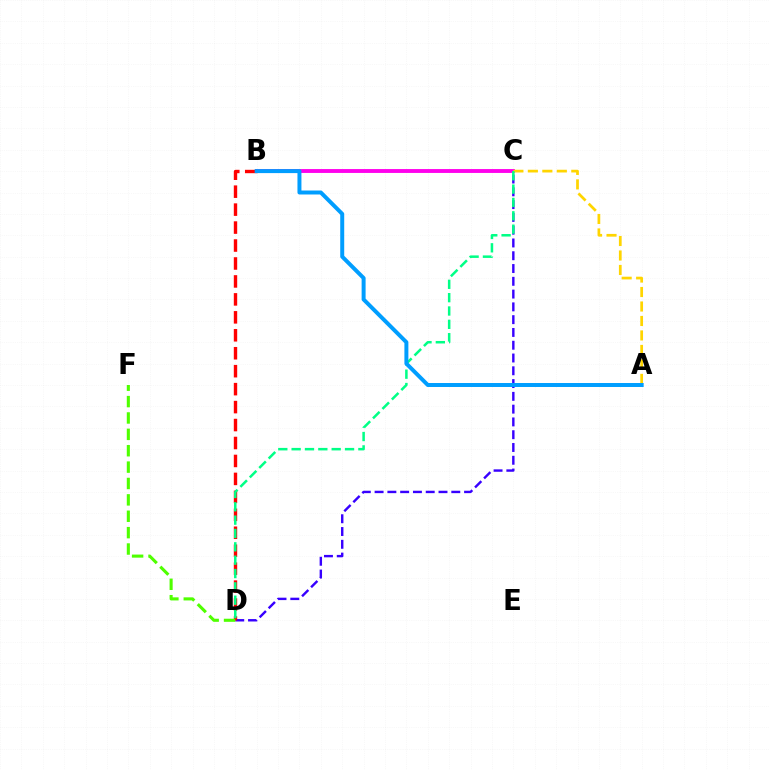{('C', 'D'): [{'color': '#3700ff', 'line_style': 'dashed', 'thickness': 1.74}, {'color': '#00ff86', 'line_style': 'dashed', 'thickness': 1.81}], ('B', 'C'): [{'color': '#ff00ed', 'line_style': 'solid', 'thickness': 2.79}], ('A', 'C'): [{'color': '#ffd500', 'line_style': 'dashed', 'thickness': 1.97}], ('B', 'D'): [{'color': '#ff0000', 'line_style': 'dashed', 'thickness': 2.44}], ('D', 'F'): [{'color': '#4fff00', 'line_style': 'dashed', 'thickness': 2.23}], ('A', 'B'): [{'color': '#009eff', 'line_style': 'solid', 'thickness': 2.86}]}